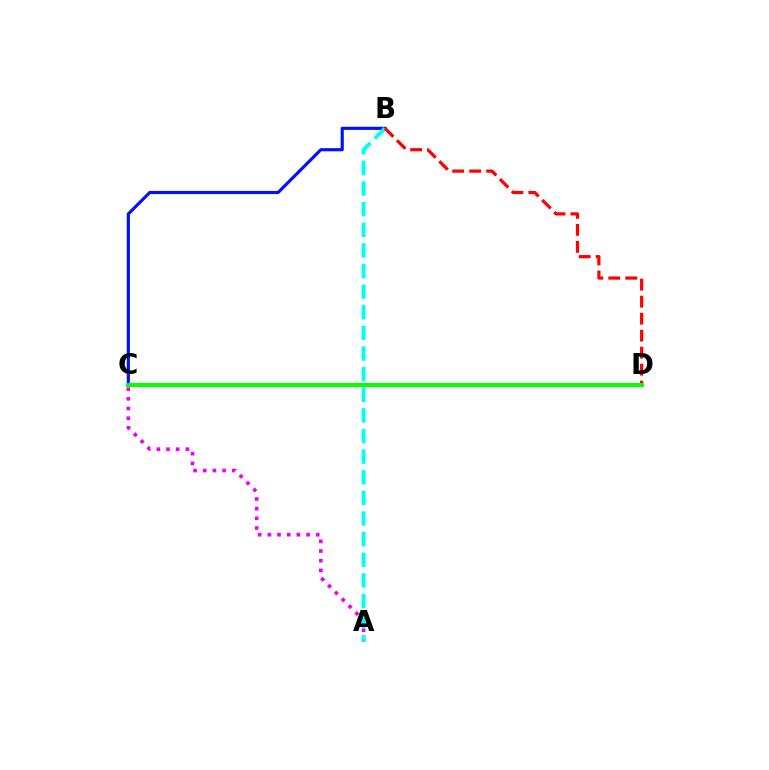{('A', 'C'): [{'color': '#ee00ff', 'line_style': 'dotted', 'thickness': 2.63}], ('B', 'C'): [{'color': '#0010ff', 'line_style': 'solid', 'thickness': 2.26}], ('A', 'B'): [{'color': '#00fff6', 'line_style': 'dashed', 'thickness': 2.8}], ('B', 'D'): [{'color': '#ff0000', 'line_style': 'dashed', 'thickness': 2.31}], ('C', 'D'): [{'color': '#fcf500', 'line_style': 'dashed', 'thickness': 1.62}, {'color': '#08ff00', 'line_style': 'solid', 'thickness': 2.92}]}